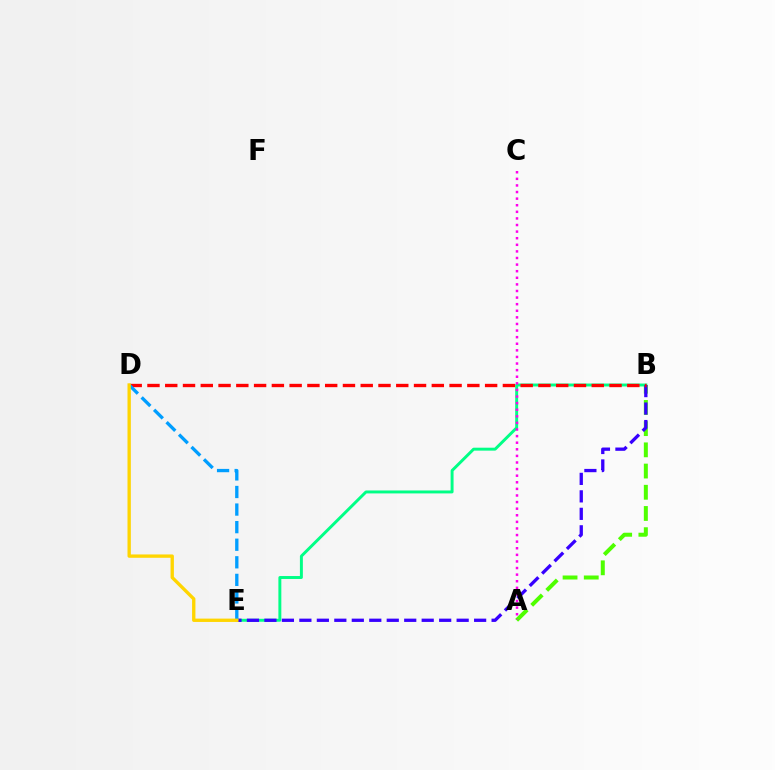{('B', 'E'): [{'color': '#00ff86', 'line_style': 'solid', 'thickness': 2.12}, {'color': '#3700ff', 'line_style': 'dashed', 'thickness': 2.37}], ('A', 'B'): [{'color': '#4fff00', 'line_style': 'dashed', 'thickness': 2.88}], ('A', 'C'): [{'color': '#ff00ed', 'line_style': 'dotted', 'thickness': 1.79}], ('B', 'D'): [{'color': '#ff0000', 'line_style': 'dashed', 'thickness': 2.41}], ('D', 'E'): [{'color': '#009eff', 'line_style': 'dashed', 'thickness': 2.39}, {'color': '#ffd500', 'line_style': 'solid', 'thickness': 2.41}]}